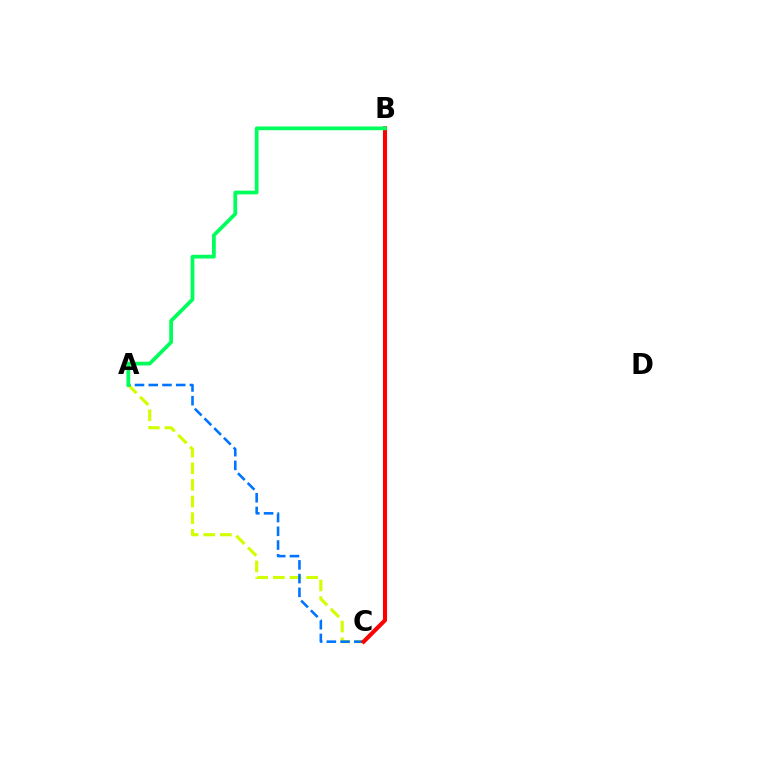{('A', 'C'): [{'color': '#d1ff00', 'line_style': 'dashed', 'thickness': 2.26}, {'color': '#0074ff', 'line_style': 'dashed', 'thickness': 1.87}], ('B', 'C'): [{'color': '#b900ff', 'line_style': 'dashed', 'thickness': 2.2}, {'color': '#ff0000', 'line_style': 'solid', 'thickness': 2.94}], ('A', 'B'): [{'color': '#00ff5c', 'line_style': 'solid', 'thickness': 2.7}]}